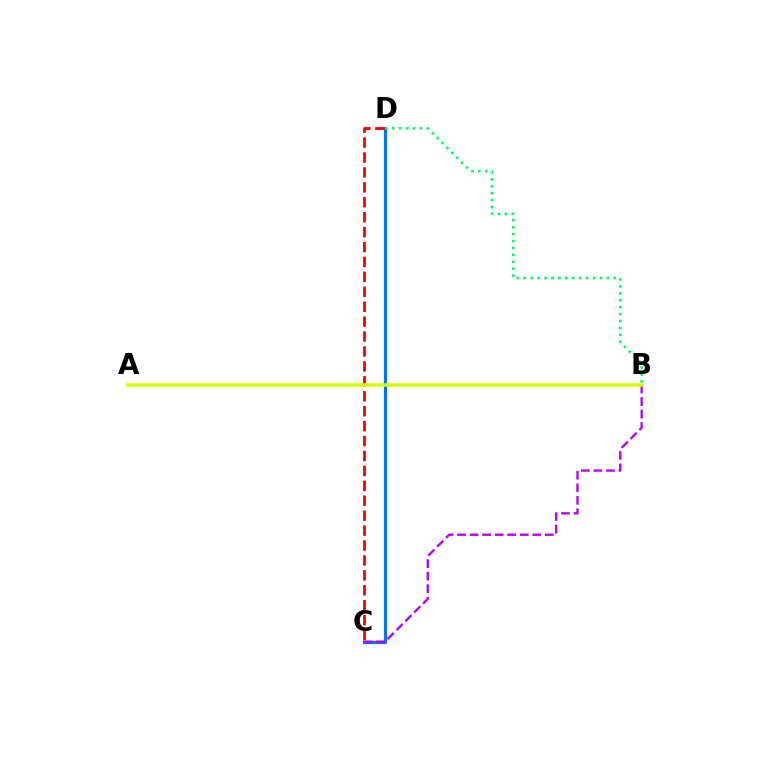{('C', 'D'): [{'color': '#0074ff', 'line_style': 'solid', 'thickness': 2.29}, {'color': '#ff0000', 'line_style': 'dashed', 'thickness': 2.03}], ('B', 'C'): [{'color': '#b900ff', 'line_style': 'dashed', 'thickness': 1.7}], ('A', 'B'): [{'color': '#d1ff00', 'line_style': 'solid', 'thickness': 2.53}], ('B', 'D'): [{'color': '#00ff5c', 'line_style': 'dotted', 'thickness': 1.88}]}